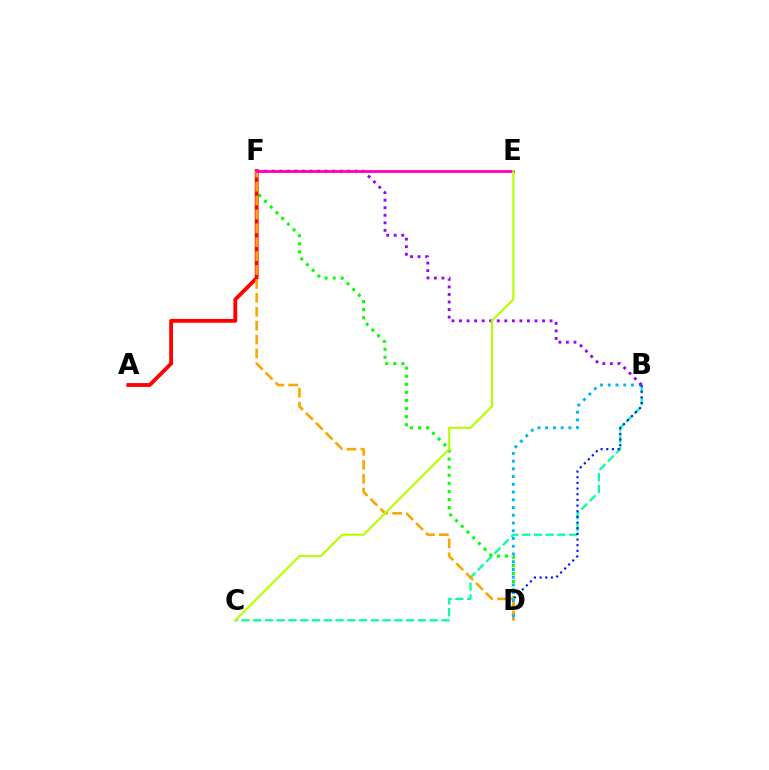{('B', 'C'): [{'color': '#00ff9d', 'line_style': 'dashed', 'thickness': 1.6}], ('D', 'F'): [{'color': '#08ff00', 'line_style': 'dotted', 'thickness': 2.19}, {'color': '#ffa500', 'line_style': 'dashed', 'thickness': 1.89}], ('B', 'D'): [{'color': '#0010ff', 'line_style': 'dotted', 'thickness': 1.54}, {'color': '#00b5ff', 'line_style': 'dotted', 'thickness': 2.1}], ('A', 'F'): [{'color': '#ff0000', 'line_style': 'solid', 'thickness': 2.75}], ('B', 'F'): [{'color': '#9b00ff', 'line_style': 'dotted', 'thickness': 2.05}], ('E', 'F'): [{'color': '#ff00bd', 'line_style': 'solid', 'thickness': 2.03}], ('C', 'E'): [{'color': '#b3ff00', 'line_style': 'solid', 'thickness': 1.52}]}